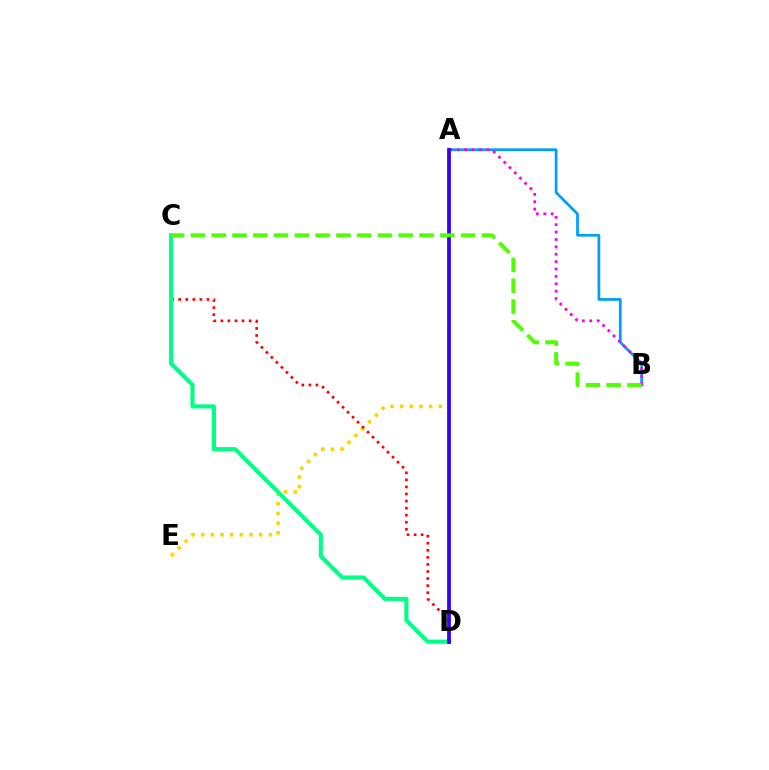{('A', 'B'): [{'color': '#009eff', 'line_style': 'solid', 'thickness': 1.97}, {'color': '#ff00ed', 'line_style': 'dotted', 'thickness': 2.01}], ('A', 'E'): [{'color': '#ffd500', 'line_style': 'dotted', 'thickness': 2.62}], ('C', 'D'): [{'color': '#ff0000', 'line_style': 'dotted', 'thickness': 1.92}, {'color': '#00ff86', 'line_style': 'solid', 'thickness': 2.95}], ('A', 'D'): [{'color': '#3700ff', 'line_style': 'solid', 'thickness': 2.72}], ('B', 'C'): [{'color': '#4fff00', 'line_style': 'dashed', 'thickness': 2.82}]}